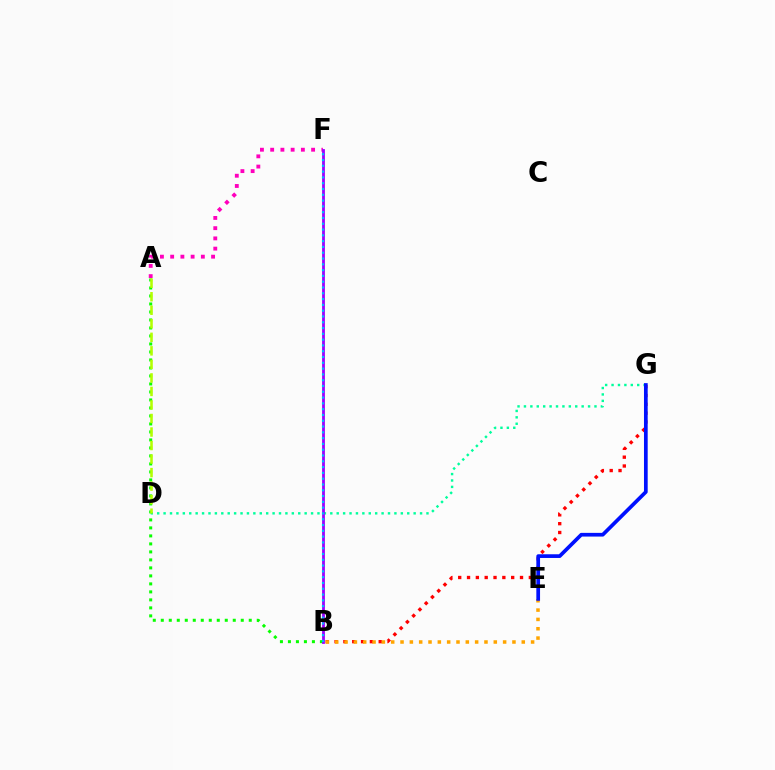{('A', 'F'): [{'color': '#ff00bd', 'line_style': 'dotted', 'thickness': 2.78}], ('D', 'G'): [{'color': '#00ff9d', 'line_style': 'dotted', 'thickness': 1.74}], ('A', 'B'): [{'color': '#08ff00', 'line_style': 'dotted', 'thickness': 2.17}], ('A', 'D'): [{'color': '#b3ff00', 'line_style': 'dashed', 'thickness': 1.84}], ('B', 'G'): [{'color': '#ff0000', 'line_style': 'dotted', 'thickness': 2.4}], ('B', 'F'): [{'color': '#9b00ff', 'line_style': 'solid', 'thickness': 2.02}, {'color': '#00b5ff', 'line_style': 'dotted', 'thickness': 1.57}], ('B', 'E'): [{'color': '#ffa500', 'line_style': 'dotted', 'thickness': 2.53}], ('E', 'G'): [{'color': '#0010ff', 'line_style': 'solid', 'thickness': 2.67}]}